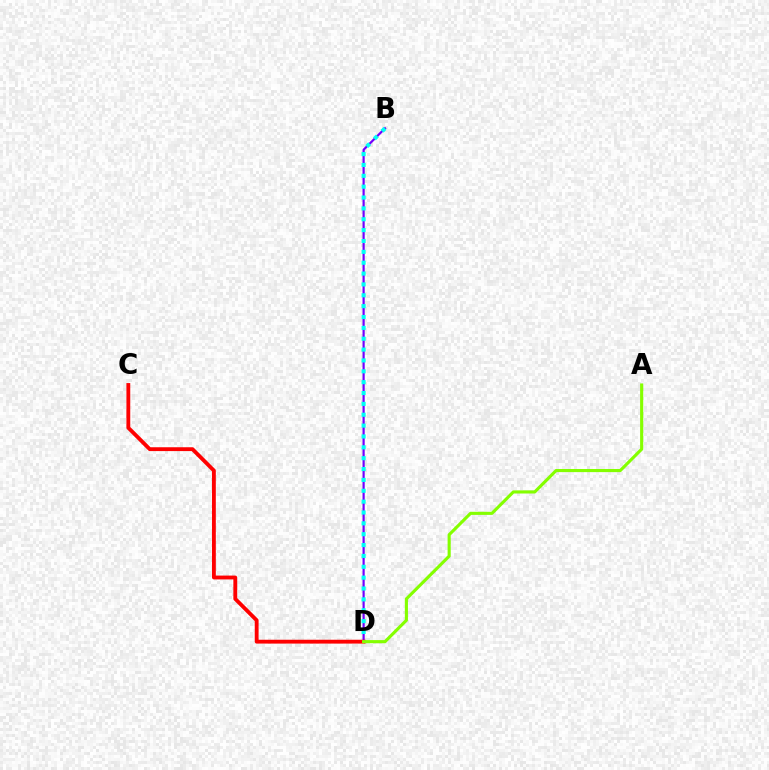{('B', 'D'): [{'color': '#7200ff', 'line_style': 'solid', 'thickness': 1.57}, {'color': '#00fff6', 'line_style': 'dotted', 'thickness': 2.95}], ('C', 'D'): [{'color': '#ff0000', 'line_style': 'solid', 'thickness': 2.77}], ('A', 'D'): [{'color': '#84ff00', 'line_style': 'solid', 'thickness': 2.25}]}